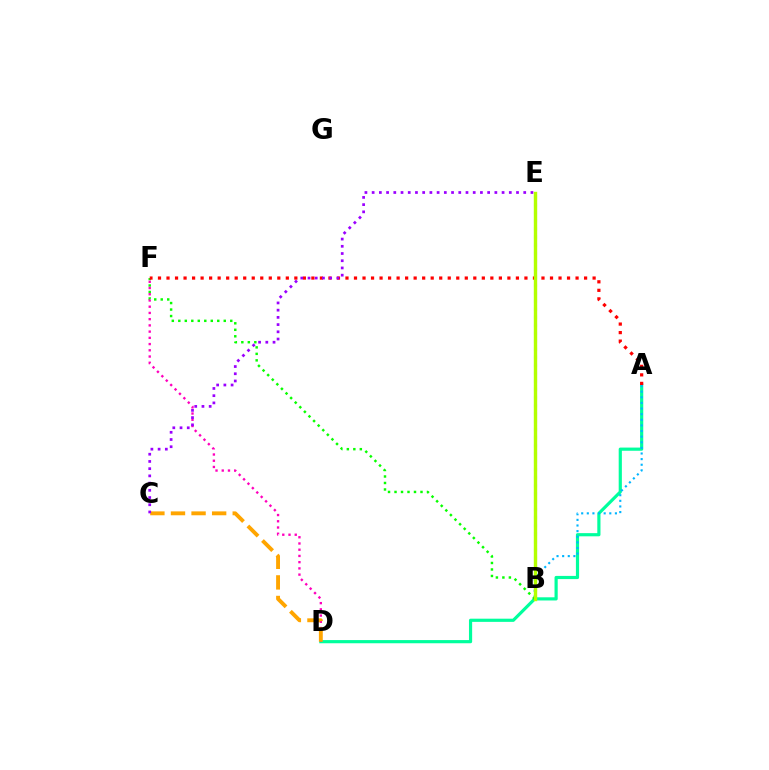{('A', 'D'): [{'color': '#00ff9d', 'line_style': 'solid', 'thickness': 2.29}], ('B', 'F'): [{'color': '#08ff00', 'line_style': 'dotted', 'thickness': 1.76}], ('D', 'F'): [{'color': '#ff00bd', 'line_style': 'dotted', 'thickness': 1.69}], ('B', 'E'): [{'color': '#0010ff', 'line_style': 'dotted', 'thickness': 2.18}, {'color': '#b3ff00', 'line_style': 'solid', 'thickness': 2.44}], ('A', 'F'): [{'color': '#ff0000', 'line_style': 'dotted', 'thickness': 2.32}], ('A', 'B'): [{'color': '#00b5ff', 'line_style': 'dotted', 'thickness': 1.53}], ('C', 'D'): [{'color': '#ffa500', 'line_style': 'dashed', 'thickness': 2.8}], ('C', 'E'): [{'color': '#9b00ff', 'line_style': 'dotted', 'thickness': 1.96}]}